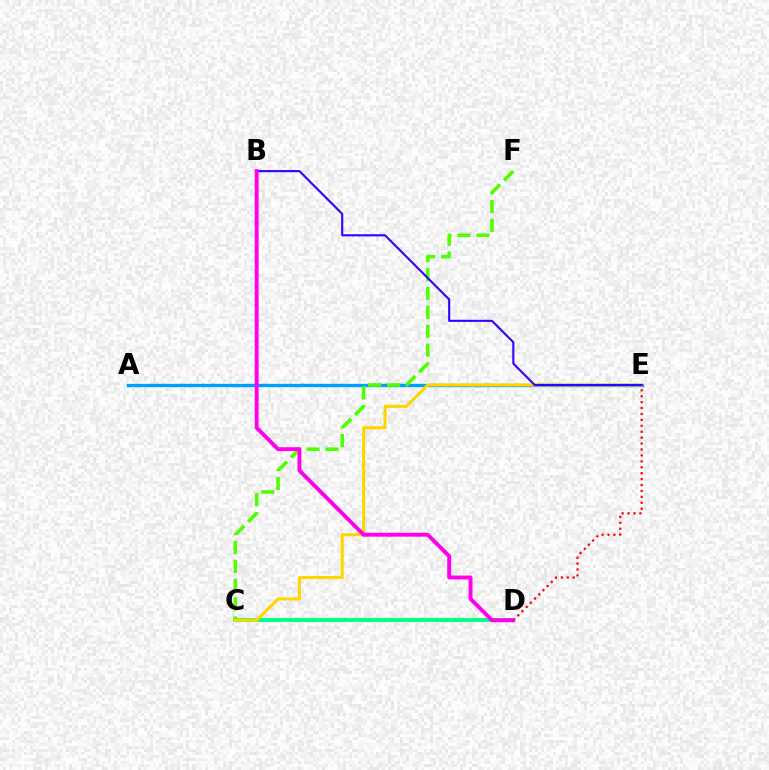{('A', 'E'): [{'color': '#009eff', 'line_style': 'solid', 'thickness': 2.41}], ('C', 'D'): [{'color': '#00ff86', 'line_style': 'solid', 'thickness': 2.78}], ('C', 'F'): [{'color': '#4fff00', 'line_style': 'dashed', 'thickness': 2.56}], ('D', 'E'): [{'color': '#ff0000', 'line_style': 'dotted', 'thickness': 1.61}], ('C', 'E'): [{'color': '#ffd500', 'line_style': 'solid', 'thickness': 2.19}], ('B', 'E'): [{'color': '#3700ff', 'line_style': 'solid', 'thickness': 1.52}], ('B', 'D'): [{'color': '#ff00ed', 'line_style': 'solid', 'thickness': 2.81}]}